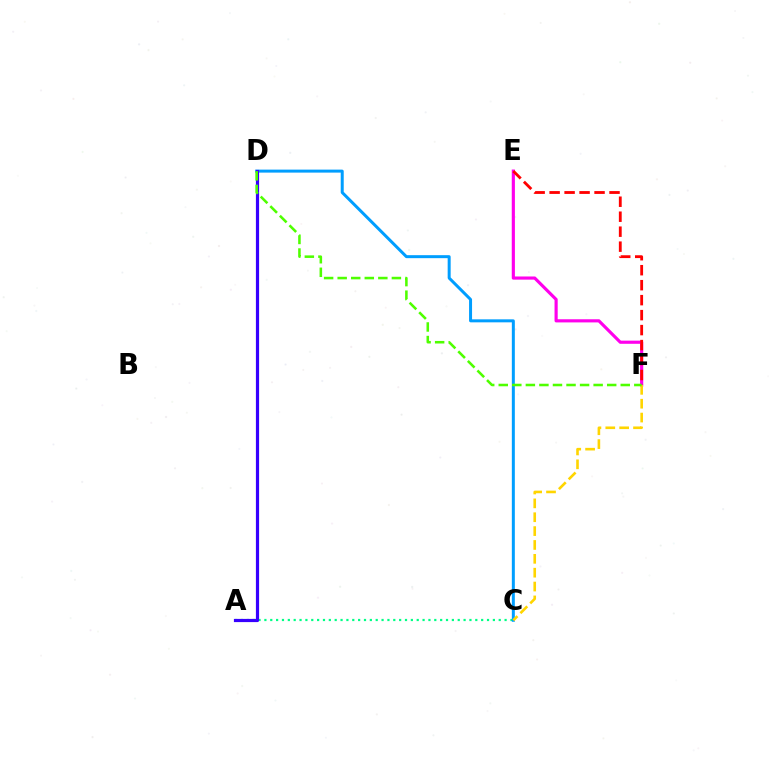{('E', 'F'): [{'color': '#ff00ed', 'line_style': 'solid', 'thickness': 2.27}, {'color': '#ff0000', 'line_style': 'dashed', 'thickness': 2.03}], ('A', 'C'): [{'color': '#00ff86', 'line_style': 'dotted', 'thickness': 1.59}], ('C', 'D'): [{'color': '#009eff', 'line_style': 'solid', 'thickness': 2.16}], ('A', 'D'): [{'color': '#3700ff', 'line_style': 'solid', 'thickness': 2.3}], ('C', 'F'): [{'color': '#ffd500', 'line_style': 'dashed', 'thickness': 1.88}], ('D', 'F'): [{'color': '#4fff00', 'line_style': 'dashed', 'thickness': 1.84}]}